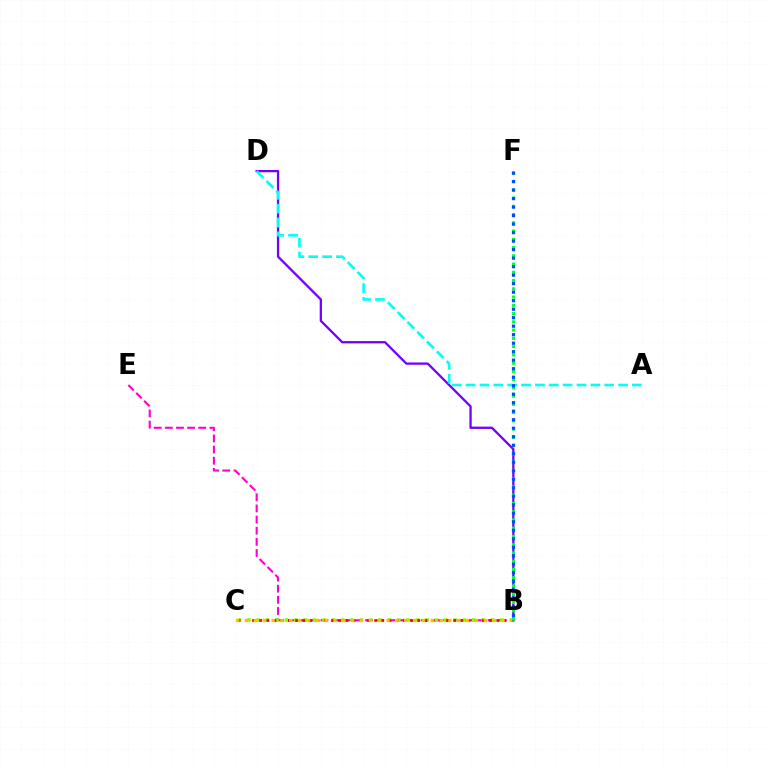{('B', 'E'): [{'color': '#ff00cf', 'line_style': 'dashed', 'thickness': 1.51}], ('B', 'C'): [{'color': '#84ff00', 'line_style': 'dotted', 'thickness': 2.54}, {'color': '#ff0000', 'line_style': 'dotted', 'thickness': 1.95}, {'color': '#ffbd00', 'line_style': 'dotted', 'thickness': 2.4}], ('B', 'D'): [{'color': '#7200ff', 'line_style': 'solid', 'thickness': 1.64}], ('B', 'F'): [{'color': '#00ff39', 'line_style': 'dotted', 'thickness': 2.24}, {'color': '#004bff', 'line_style': 'dotted', 'thickness': 2.31}], ('A', 'D'): [{'color': '#00fff6', 'line_style': 'dashed', 'thickness': 1.88}]}